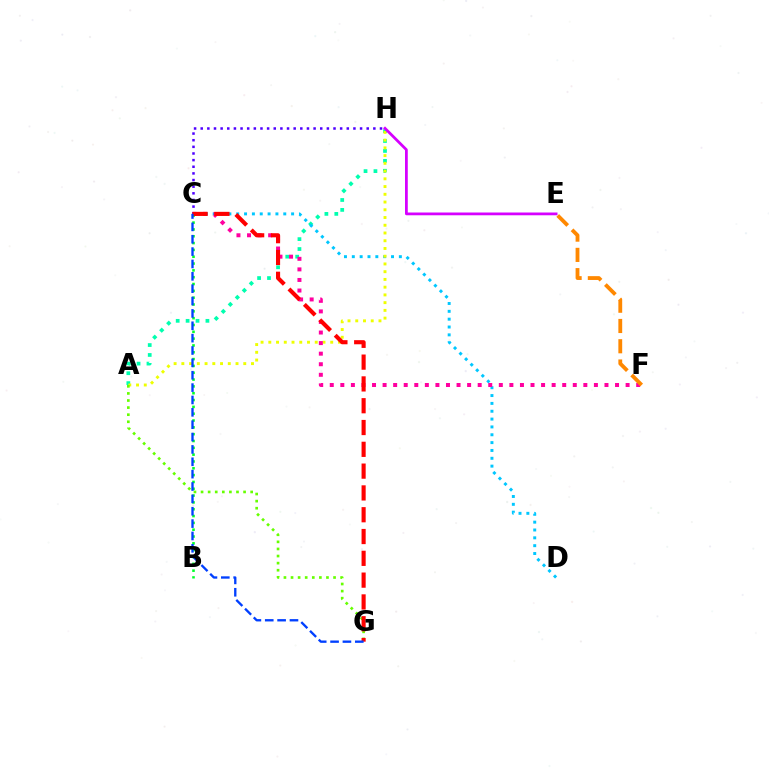{('A', 'H'): [{'color': '#00ffaf', 'line_style': 'dotted', 'thickness': 2.69}, {'color': '#eeff00', 'line_style': 'dotted', 'thickness': 2.1}], ('C', 'D'): [{'color': '#00c7ff', 'line_style': 'dotted', 'thickness': 2.13}], ('C', 'F'): [{'color': '#ff00a0', 'line_style': 'dotted', 'thickness': 2.87}], ('B', 'C'): [{'color': '#00ff27', 'line_style': 'dotted', 'thickness': 1.85}], ('E', 'H'): [{'color': '#d600ff', 'line_style': 'solid', 'thickness': 1.99}], ('A', 'G'): [{'color': '#66ff00', 'line_style': 'dotted', 'thickness': 1.93}], ('C', 'H'): [{'color': '#4f00ff', 'line_style': 'dotted', 'thickness': 1.8}], ('C', 'G'): [{'color': '#ff0000', 'line_style': 'dashed', 'thickness': 2.96}, {'color': '#003fff', 'line_style': 'dashed', 'thickness': 1.68}], ('E', 'F'): [{'color': '#ff8800', 'line_style': 'dashed', 'thickness': 2.75}]}